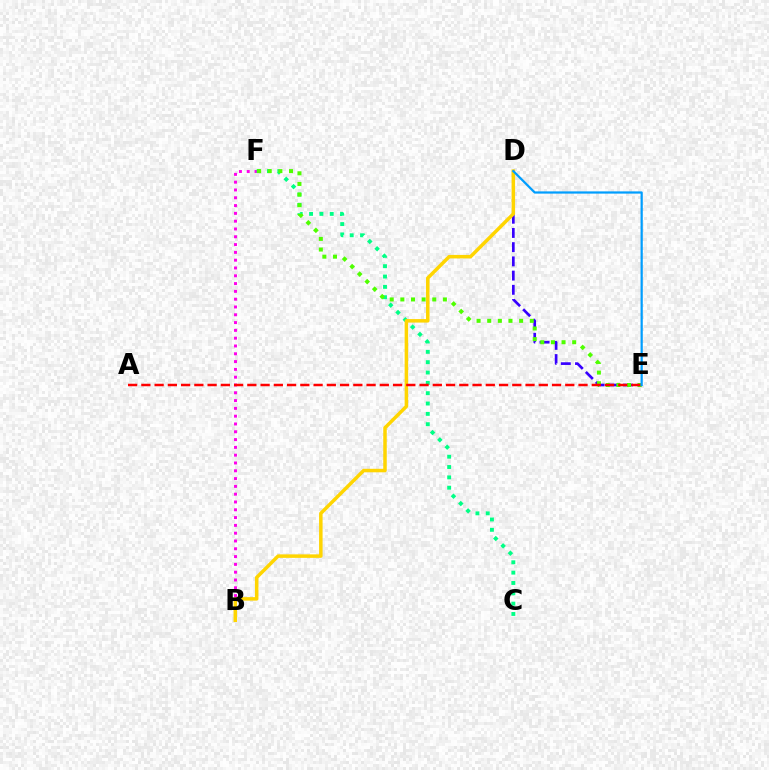{('D', 'E'): [{'color': '#3700ff', 'line_style': 'dashed', 'thickness': 1.93}, {'color': '#009eff', 'line_style': 'solid', 'thickness': 1.6}], ('B', 'F'): [{'color': '#ff00ed', 'line_style': 'dotted', 'thickness': 2.12}], ('C', 'F'): [{'color': '#00ff86', 'line_style': 'dotted', 'thickness': 2.81}], ('E', 'F'): [{'color': '#4fff00', 'line_style': 'dotted', 'thickness': 2.89}], ('B', 'D'): [{'color': '#ffd500', 'line_style': 'solid', 'thickness': 2.52}], ('A', 'E'): [{'color': '#ff0000', 'line_style': 'dashed', 'thickness': 1.8}]}